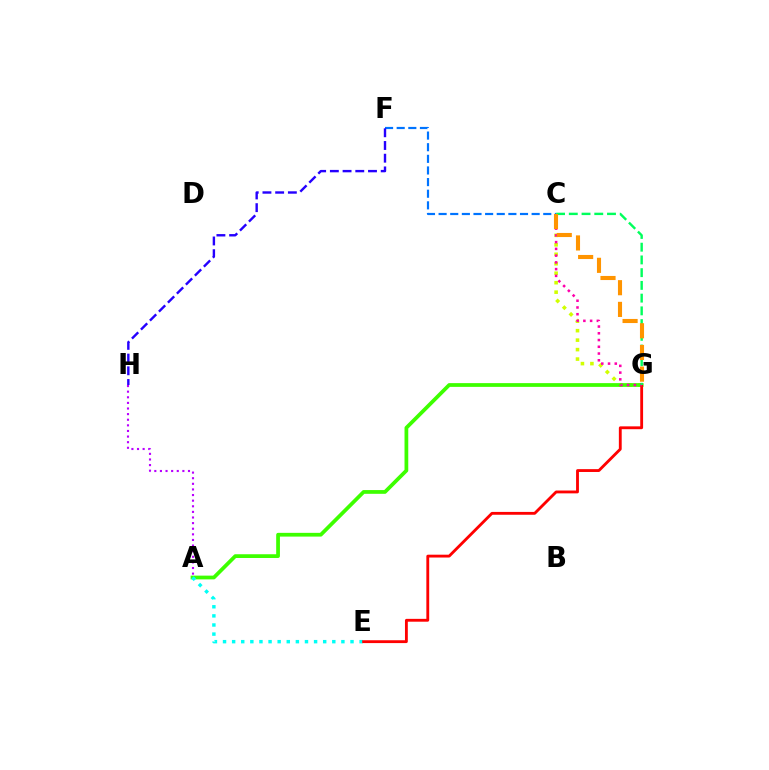{('C', 'G'): [{'color': '#d1ff00', 'line_style': 'dotted', 'thickness': 2.57}, {'color': '#ff00ac', 'line_style': 'dotted', 'thickness': 1.83}, {'color': '#00ff5c', 'line_style': 'dashed', 'thickness': 1.73}, {'color': '#ff9400', 'line_style': 'dashed', 'thickness': 2.95}], ('A', 'G'): [{'color': '#3dff00', 'line_style': 'solid', 'thickness': 2.7}], ('A', 'E'): [{'color': '#00fff6', 'line_style': 'dotted', 'thickness': 2.47}], ('E', 'G'): [{'color': '#ff0000', 'line_style': 'solid', 'thickness': 2.05}], ('A', 'H'): [{'color': '#b900ff', 'line_style': 'dotted', 'thickness': 1.52}], ('C', 'F'): [{'color': '#0074ff', 'line_style': 'dashed', 'thickness': 1.58}], ('F', 'H'): [{'color': '#2500ff', 'line_style': 'dashed', 'thickness': 1.73}]}